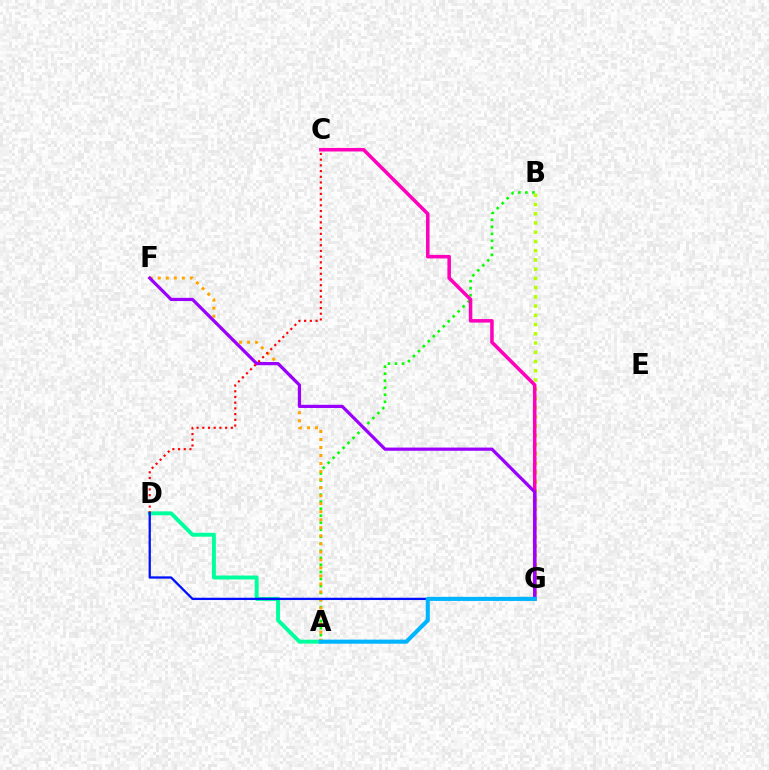{('A', 'B'): [{'color': '#08ff00', 'line_style': 'dotted', 'thickness': 1.91}], ('A', 'D'): [{'color': '#00ff9d', 'line_style': 'solid', 'thickness': 2.84}], ('B', 'G'): [{'color': '#b3ff00', 'line_style': 'dotted', 'thickness': 2.51}], ('C', 'G'): [{'color': '#ff00bd', 'line_style': 'solid', 'thickness': 2.54}], ('A', 'F'): [{'color': '#ffa500', 'line_style': 'dotted', 'thickness': 2.18}], ('F', 'G'): [{'color': '#9b00ff', 'line_style': 'solid', 'thickness': 2.31}], ('C', 'D'): [{'color': '#ff0000', 'line_style': 'dotted', 'thickness': 1.55}], ('D', 'G'): [{'color': '#0010ff', 'line_style': 'solid', 'thickness': 1.65}], ('A', 'G'): [{'color': '#00b5ff', 'line_style': 'solid', 'thickness': 2.94}]}